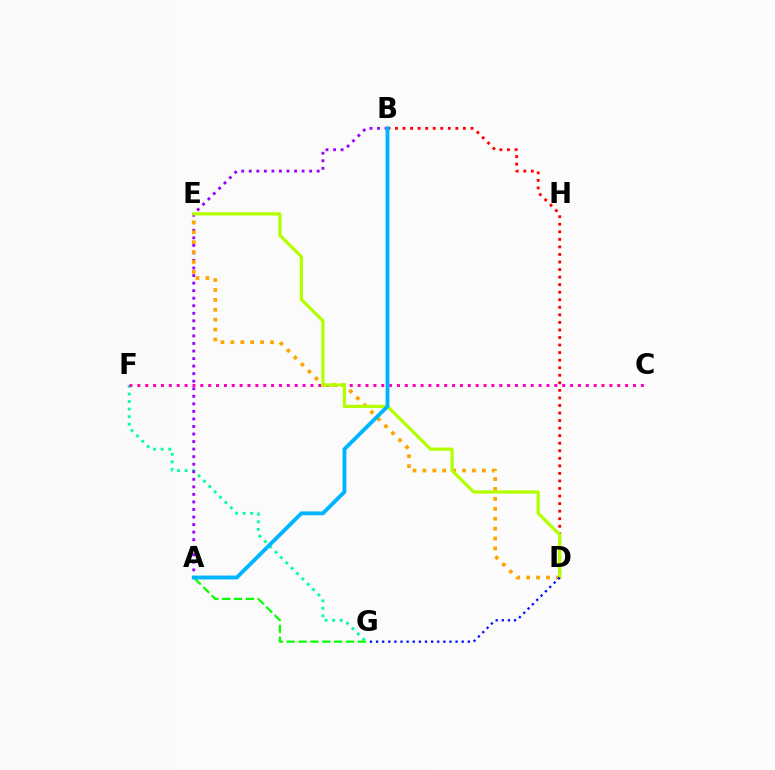{('F', 'G'): [{'color': '#00ff9d', 'line_style': 'dotted', 'thickness': 2.05}], ('A', 'B'): [{'color': '#9b00ff', 'line_style': 'dotted', 'thickness': 2.05}, {'color': '#00b5ff', 'line_style': 'solid', 'thickness': 2.78}], ('C', 'F'): [{'color': '#ff00bd', 'line_style': 'dotted', 'thickness': 2.14}], ('A', 'G'): [{'color': '#08ff00', 'line_style': 'dashed', 'thickness': 1.61}], ('B', 'D'): [{'color': '#ff0000', 'line_style': 'dotted', 'thickness': 2.05}], ('D', 'E'): [{'color': '#ffa500', 'line_style': 'dotted', 'thickness': 2.69}, {'color': '#b3ff00', 'line_style': 'solid', 'thickness': 2.31}], ('D', 'G'): [{'color': '#0010ff', 'line_style': 'dotted', 'thickness': 1.66}]}